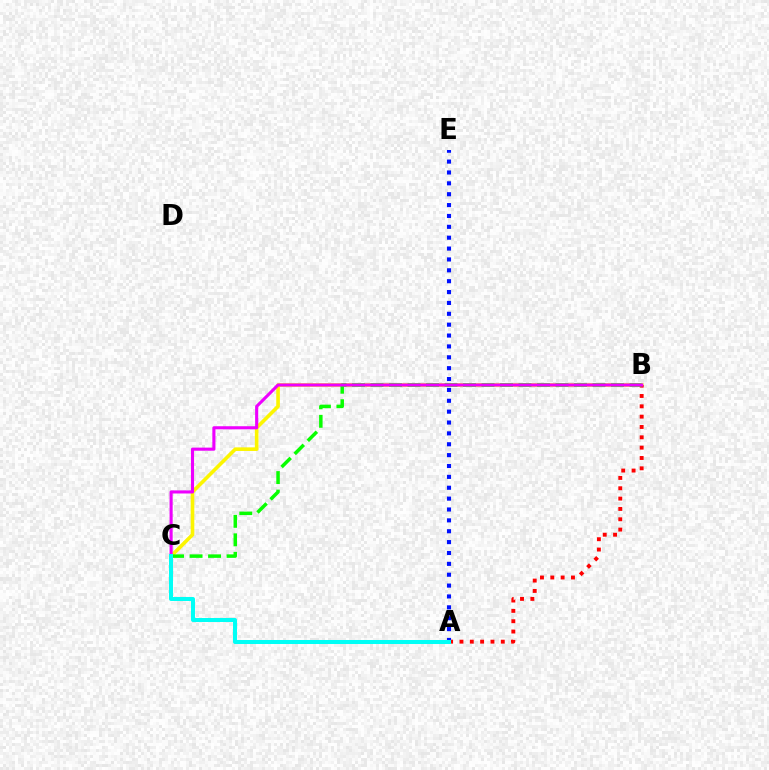{('B', 'C'): [{'color': '#fcf500', 'line_style': 'solid', 'thickness': 2.61}, {'color': '#08ff00', 'line_style': 'dashed', 'thickness': 2.51}, {'color': '#ee00ff', 'line_style': 'solid', 'thickness': 2.23}], ('A', 'B'): [{'color': '#ff0000', 'line_style': 'dotted', 'thickness': 2.81}], ('A', 'E'): [{'color': '#0010ff', 'line_style': 'dotted', 'thickness': 2.95}], ('A', 'C'): [{'color': '#00fff6', 'line_style': 'solid', 'thickness': 2.89}]}